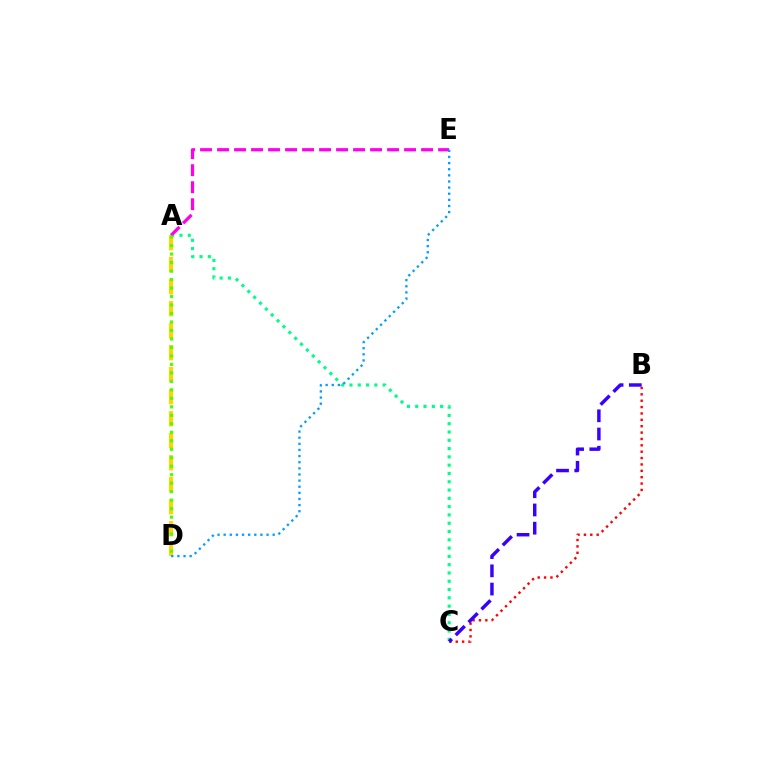{('A', 'C'): [{'color': '#00ff86', 'line_style': 'dotted', 'thickness': 2.25}], ('A', 'D'): [{'color': '#ffd500', 'line_style': 'dashed', 'thickness': 2.99}, {'color': '#4fff00', 'line_style': 'dotted', 'thickness': 2.31}], ('B', 'C'): [{'color': '#ff0000', 'line_style': 'dotted', 'thickness': 1.73}, {'color': '#3700ff', 'line_style': 'dashed', 'thickness': 2.48}], ('A', 'E'): [{'color': '#ff00ed', 'line_style': 'dashed', 'thickness': 2.31}], ('D', 'E'): [{'color': '#009eff', 'line_style': 'dotted', 'thickness': 1.66}]}